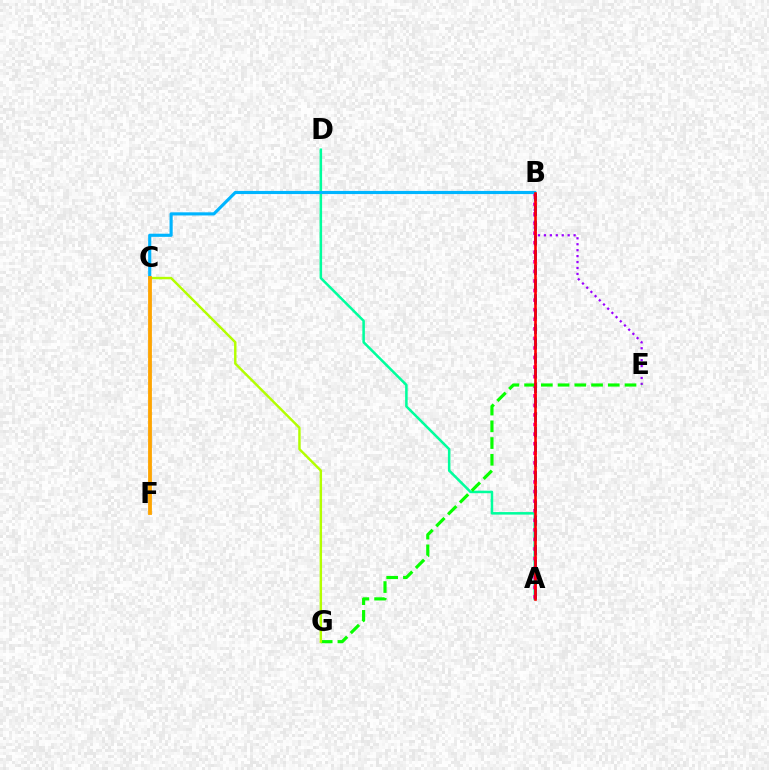{('A', 'D'): [{'color': '#00ff9d', 'line_style': 'solid', 'thickness': 1.82}], ('A', 'B'): [{'color': '#ff00bd', 'line_style': 'dotted', 'thickness': 2.6}, {'color': '#0010ff', 'line_style': 'dashed', 'thickness': 2.0}, {'color': '#ff0000', 'line_style': 'solid', 'thickness': 1.9}], ('B', 'E'): [{'color': '#9b00ff', 'line_style': 'dotted', 'thickness': 1.61}], ('E', 'G'): [{'color': '#08ff00', 'line_style': 'dashed', 'thickness': 2.27}], ('C', 'G'): [{'color': '#b3ff00', 'line_style': 'solid', 'thickness': 1.75}], ('B', 'C'): [{'color': '#00b5ff', 'line_style': 'solid', 'thickness': 2.26}], ('C', 'F'): [{'color': '#ffa500', 'line_style': 'solid', 'thickness': 2.74}]}